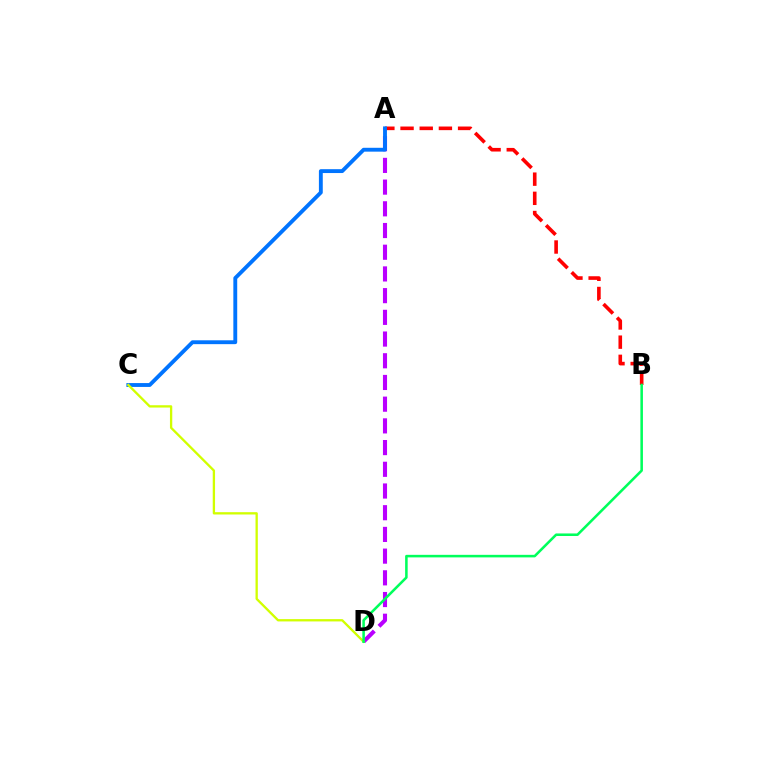{('A', 'D'): [{'color': '#b900ff', 'line_style': 'dashed', 'thickness': 2.95}], ('A', 'B'): [{'color': '#ff0000', 'line_style': 'dashed', 'thickness': 2.61}], ('A', 'C'): [{'color': '#0074ff', 'line_style': 'solid', 'thickness': 2.78}], ('C', 'D'): [{'color': '#d1ff00', 'line_style': 'solid', 'thickness': 1.67}], ('B', 'D'): [{'color': '#00ff5c', 'line_style': 'solid', 'thickness': 1.84}]}